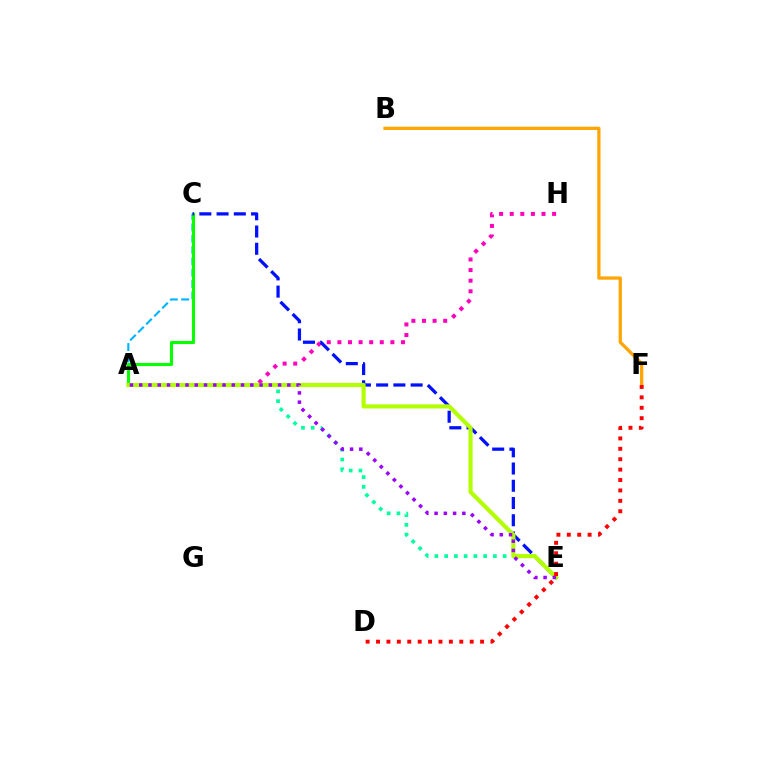{('A', 'H'): [{'color': '#ff00bd', 'line_style': 'dotted', 'thickness': 2.88}], ('B', 'F'): [{'color': '#ffa500', 'line_style': 'solid', 'thickness': 2.34}], ('A', 'E'): [{'color': '#00ff9d', 'line_style': 'dotted', 'thickness': 2.65}, {'color': '#b3ff00', 'line_style': 'solid', 'thickness': 2.97}, {'color': '#9b00ff', 'line_style': 'dotted', 'thickness': 2.52}], ('A', 'C'): [{'color': '#00b5ff', 'line_style': 'dashed', 'thickness': 1.54}, {'color': '#08ff00', 'line_style': 'solid', 'thickness': 2.24}], ('C', 'E'): [{'color': '#0010ff', 'line_style': 'dashed', 'thickness': 2.34}], ('D', 'F'): [{'color': '#ff0000', 'line_style': 'dotted', 'thickness': 2.83}]}